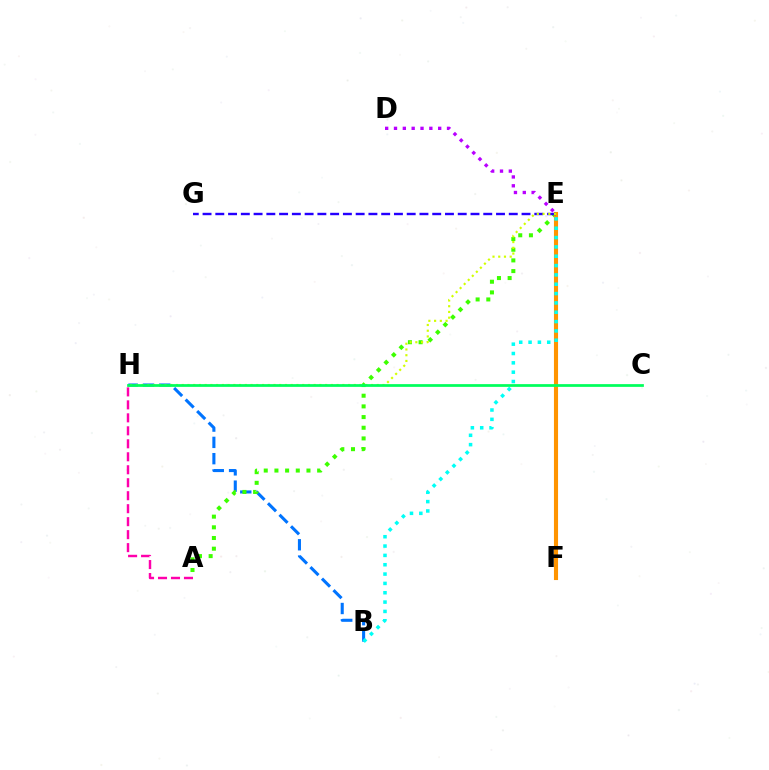{('A', 'H'): [{'color': '#ff00ac', 'line_style': 'dashed', 'thickness': 1.76}], ('D', 'E'): [{'color': '#b900ff', 'line_style': 'dotted', 'thickness': 2.4}], ('B', 'H'): [{'color': '#0074ff', 'line_style': 'dashed', 'thickness': 2.21}], ('A', 'E'): [{'color': '#3dff00', 'line_style': 'dotted', 'thickness': 2.9}], ('E', 'F'): [{'color': '#ff0000', 'line_style': 'dashed', 'thickness': 2.54}, {'color': '#ff9400', 'line_style': 'solid', 'thickness': 2.96}], ('B', 'E'): [{'color': '#00fff6', 'line_style': 'dotted', 'thickness': 2.54}], ('E', 'G'): [{'color': '#2500ff', 'line_style': 'dashed', 'thickness': 1.73}], ('E', 'H'): [{'color': '#d1ff00', 'line_style': 'dotted', 'thickness': 1.56}], ('C', 'H'): [{'color': '#00ff5c', 'line_style': 'solid', 'thickness': 1.97}]}